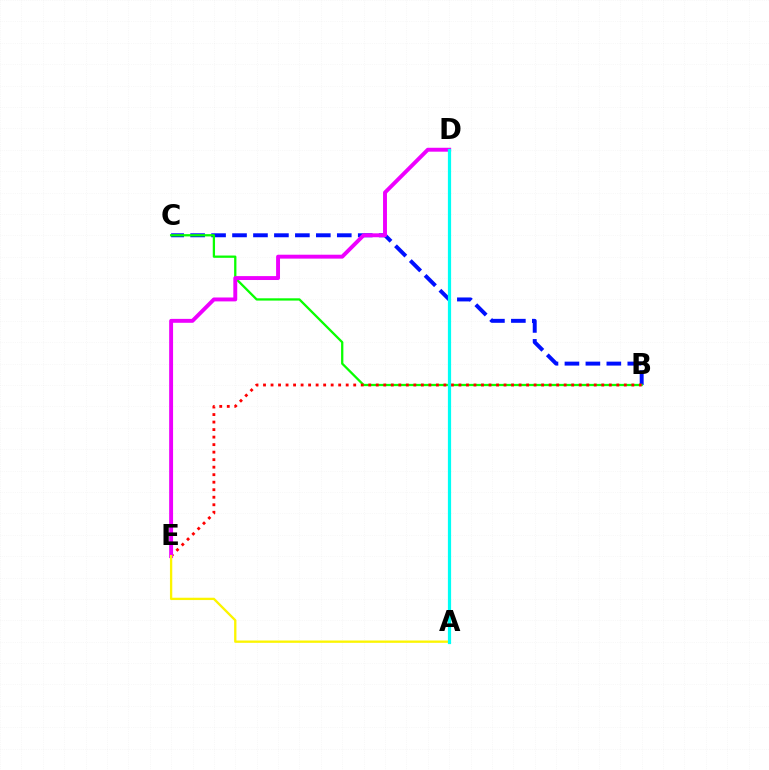{('B', 'C'): [{'color': '#0010ff', 'line_style': 'dashed', 'thickness': 2.85}, {'color': '#08ff00', 'line_style': 'solid', 'thickness': 1.64}], ('B', 'E'): [{'color': '#ff0000', 'line_style': 'dotted', 'thickness': 2.04}], ('D', 'E'): [{'color': '#ee00ff', 'line_style': 'solid', 'thickness': 2.82}], ('A', 'E'): [{'color': '#fcf500', 'line_style': 'solid', 'thickness': 1.67}], ('A', 'D'): [{'color': '#00fff6', 'line_style': 'solid', 'thickness': 2.31}]}